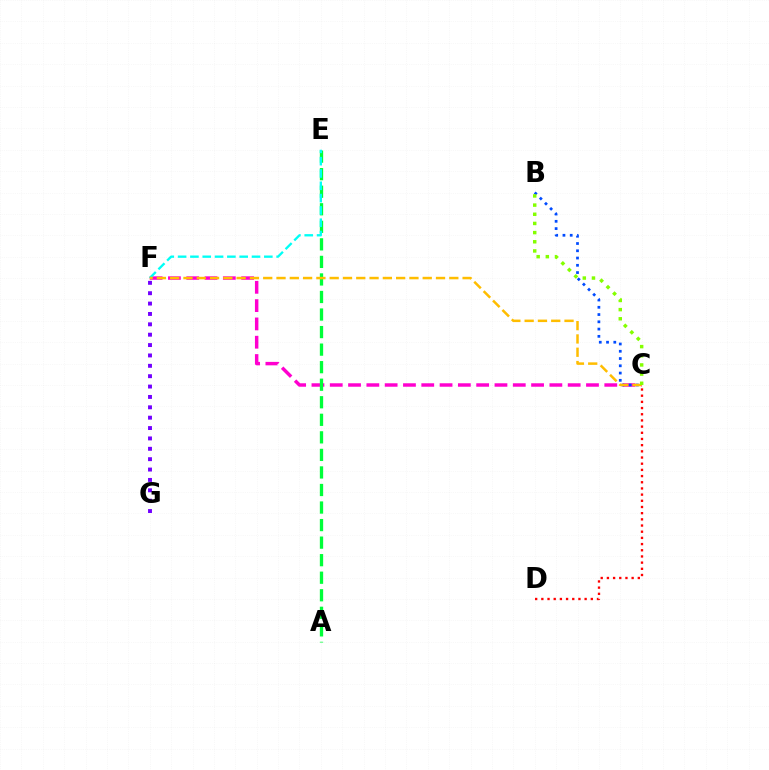{('C', 'F'): [{'color': '#ff00cf', 'line_style': 'dashed', 'thickness': 2.49}, {'color': '#ffbd00', 'line_style': 'dashed', 'thickness': 1.81}], ('A', 'E'): [{'color': '#00ff39', 'line_style': 'dashed', 'thickness': 2.38}], ('E', 'F'): [{'color': '#00fff6', 'line_style': 'dashed', 'thickness': 1.67}], ('F', 'G'): [{'color': '#7200ff', 'line_style': 'dotted', 'thickness': 2.82}], ('C', 'D'): [{'color': '#ff0000', 'line_style': 'dotted', 'thickness': 1.68}], ('B', 'C'): [{'color': '#004bff', 'line_style': 'dotted', 'thickness': 1.97}, {'color': '#84ff00', 'line_style': 'dotted', 'thickness': 2.49}]}